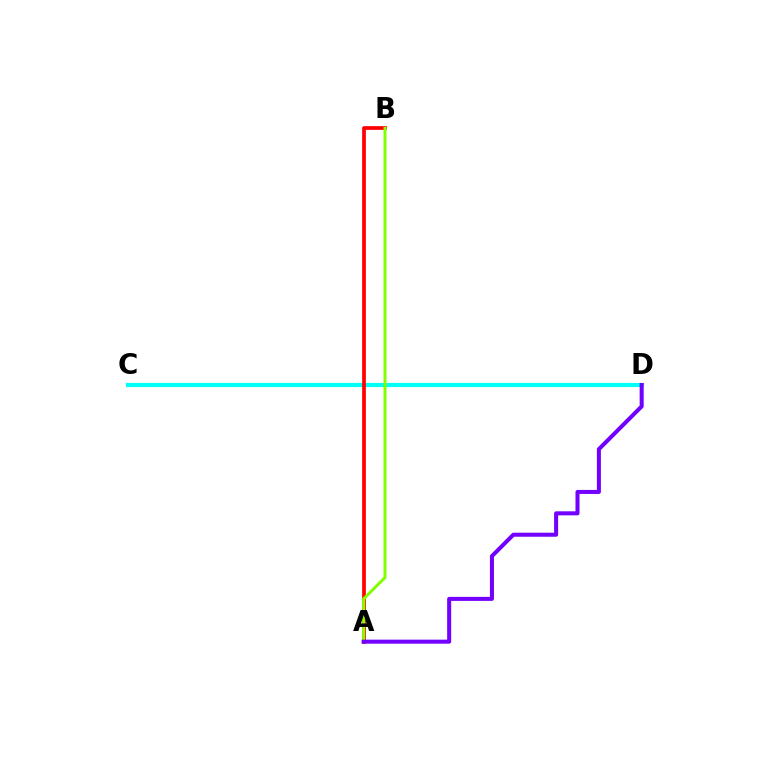{('C', 'D'): [{'color': '#00fff6', 'line_style': 'solid', 'thickness': 2.98}], ('A', 'B'): [{'color': '#ff0000', 'line_style': 'solid', 'thickness': 2.68}, {'color': '#84ff00', 'line_style': 'solid', 'thickness': 2.16}], ('A', 'D'): [{'color': '#7200ff', 'line_style': 'solid', 'thickness': 2.9}]}